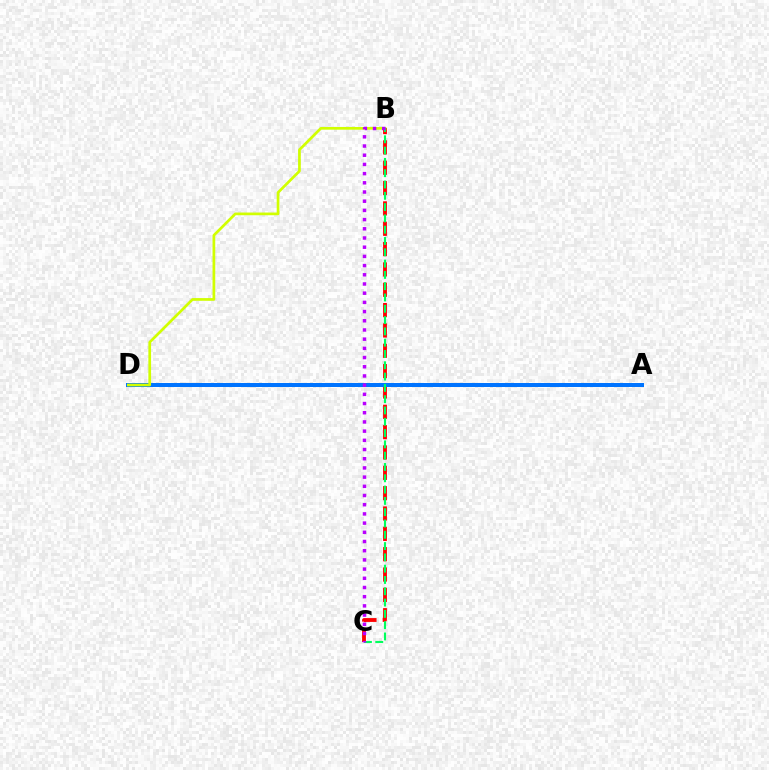{('B', 'C'): [{'color': '#ff0000', 'line_style': 'dashed', 'thickness': 2.76}, {'color': '#00ff5c', 'line_style': 'dashed', 'thickness': 1.53}, {'color': '#b900ff', 'line_style': 'dotted', 'thickness': 2.5}], ('A', 'D'): [{'color': '#0074ff', 'line_style': 'solid', 'thickness': 2.88}], ('B', 'D'): [{'color': '#d1ff00', 'line_style': 'solid', 'thickness': 1.95}]}